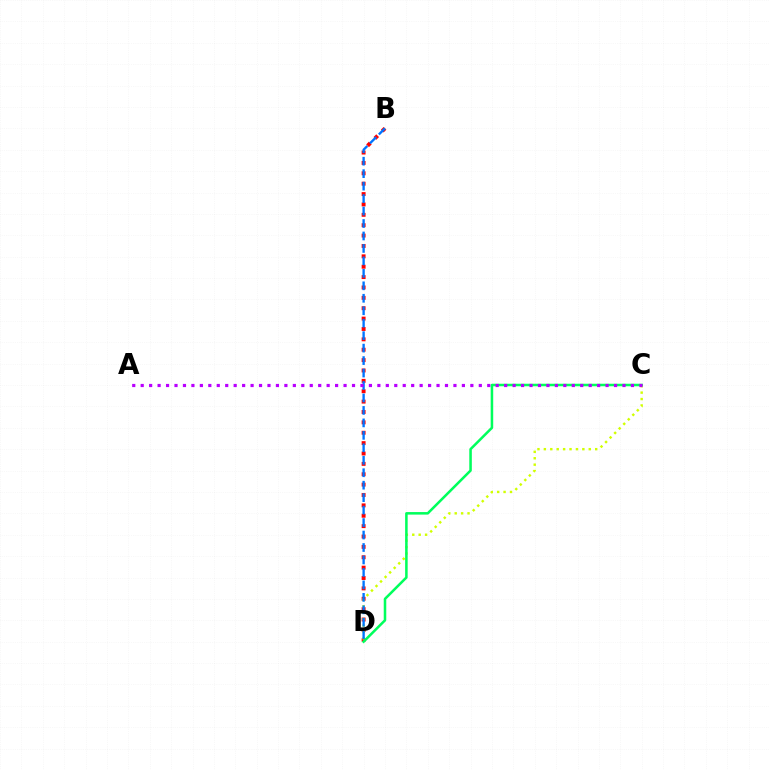{('B', 'D'): [{'color': '#ff0000', 'line_style': 'dotted', 'thickness': 2.82}, {'color': '#0074ff', 'line_style': 'dashed', 'thickness': 1.69}], ('C', 'D'): [{'color': '#d1ff00', 'line_style': 'dotted', 'thickness': 1.74}, {'color': '#00ff5c', 'line_style': 'solid', 'thickness': 1.83}], ('A', 'C'): [{'color': '#b900ff', 'line_style': 'dotted', 'thickness': 2.3}]}